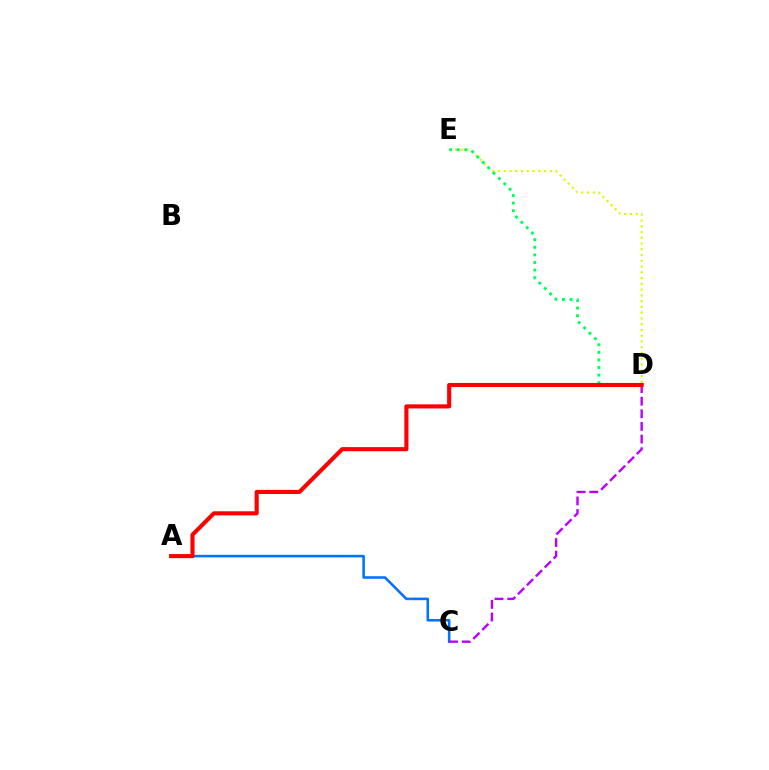{('D', 'E'): [{'color': '#d1ff00', 'line_style': 'dotted', 'thickness': 1.56}, {'color': '#00ff5c', 'line_style': 'dotted', 'thickness': 2.06}], ('A', 'C'): [{'color': '#0074ff', 'line_style': 'solid', 'thickness': 1.85}], ('C', 'D'): [{'color': '#b900ff', 'line_style': 'dashed', 'thickness': 1.71}], ('A', 'D'): [{'color': '#ff0000', 'line_style': 'solid', 'thickness': 2.96}]}